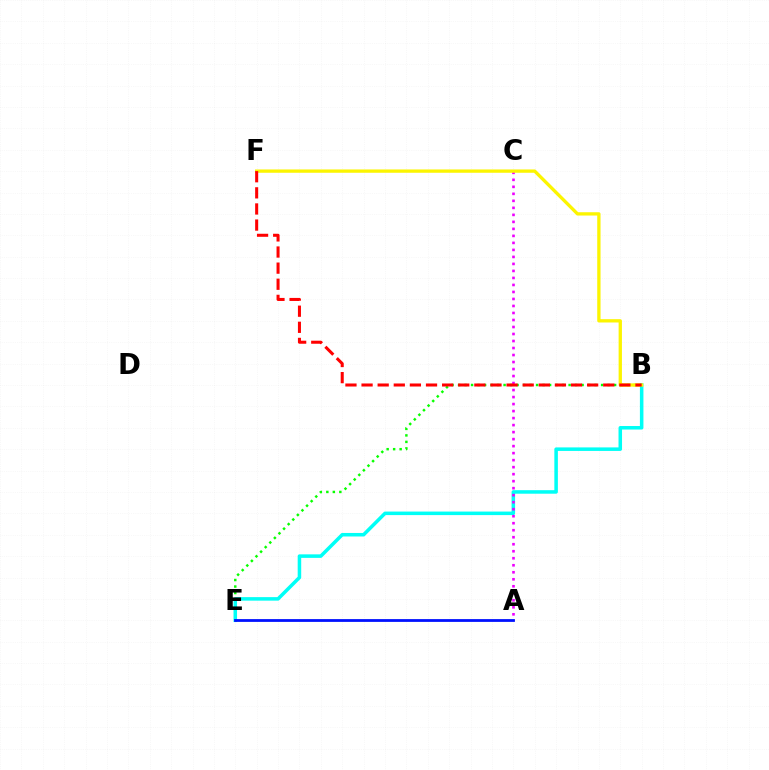{('B', 'E'): [{'color': '#08ff00', 'line_style': 'dotted', 'thickness': 1.77}, {'color': '#00fff6', 'line_style': 'solid', 'thickness': 2.54}], ('A', 'C'): [{'color': '#ee00ff', 'line_style': 'dotted', 'thickness': 1.9}], ('B', 'F'): [{'color': '#fcf500', 'line_style': 'solid', 'thickness': 2.38}, {'color': '#ff0000', 'line_style': 'dashed', 'thickness': 2.19}], ('A', 'E'): [{'color': '#0010ff', 'line_style': 'solid', 'thickness': 2.01}]}